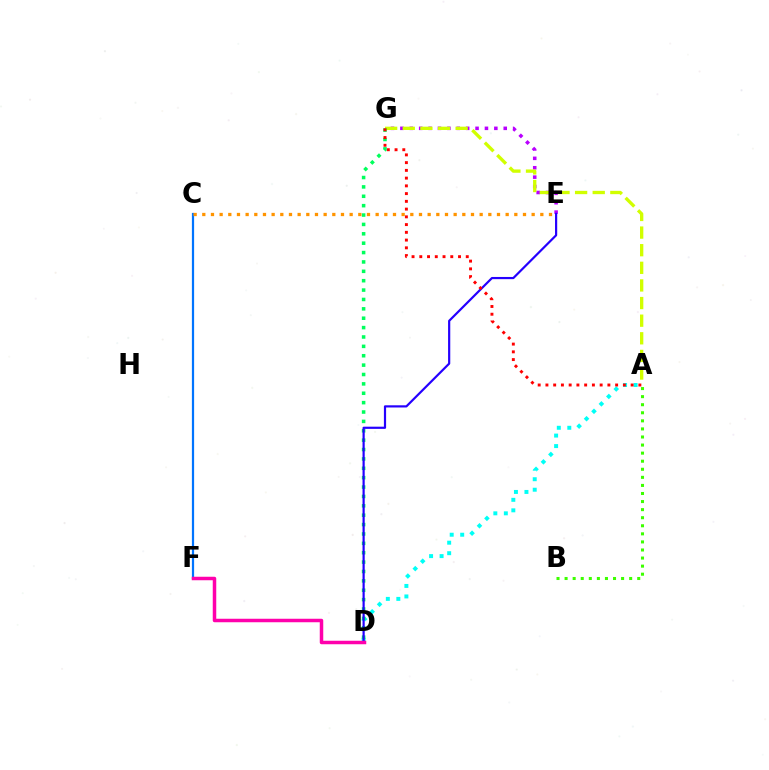{('A', 'D'): [{'color': '#00fff6', 'line_style': 'dotted', 'thickness': 2.85}], ('E', 'G'): [{'color': '#b900ff', 'line_style': 'dotted', 'thickness': 2.55}], ('A', 'G'): [{'color': '#d1ff00', 'line_style': 'dashed', 'thickness': 2.39}, {'color': '#ff0000', 'line_style': 'dotted', 'thickness': 2.1}], ('C', 'F'): [{'color': '#0074ff', 'line_style': 'solid', 'thickness': 1.6}], ('D', 'G'): [{'color': '#00ff5c', 'line_style': 'dotted', 'thickness': 2.55}], ('D', 'E'): [{'color': '#2500ff', 'line_style': 'solid', 'thickness': 1.58}], ('D', 'F'): [{'color': '#ff00ac', 'line_style': 'solid', 'thickness': 2.51}], ('C', 'E'): [{'color': '#ff9400', 'line_style': 'dotted', 'thickness': 2.35}], ('A', 'B'): [{'color': '#3dff00', 'line_style': 'dotted', 'thickness': 2.19}]}